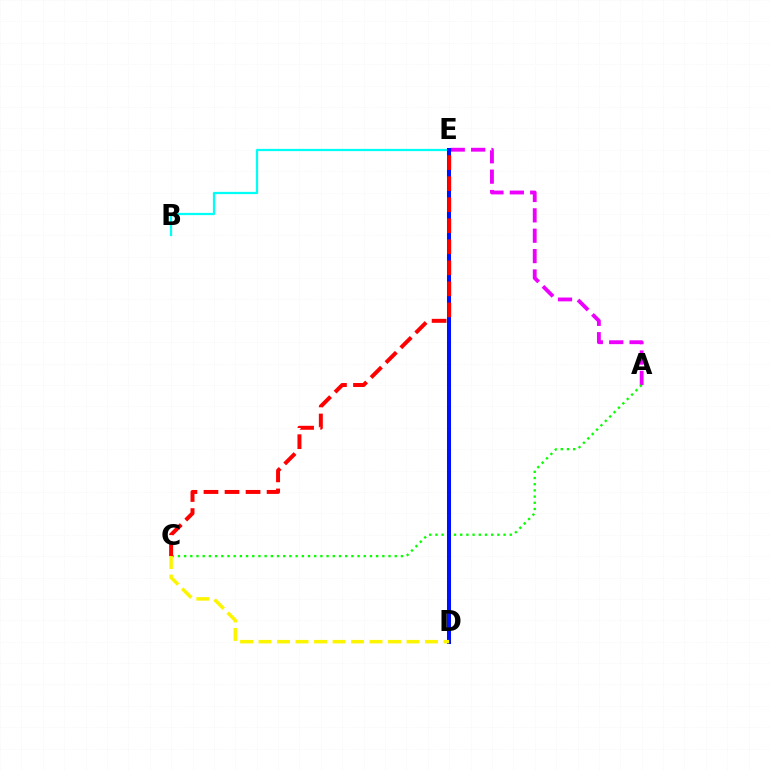{('B', 'E'): [{'color': '#00fff6', 'line_style': 'solid', 'thickness': 1.63}], ('A', 'E'): [{'color': '#ee00ff', 'line_style': 'dashed', 'thickness': 2.77}], ('A', 'C'): [{'color': '#08ff00', 'line_style': 'dotted', 'thickness': 1.68}], ('D', 'E'): [{'color': '#0010ff', 'line_style': 'solid', 'thickness': 2.89}], ('C', 'E'): [{'color': '#ff0000', 'line_style': 'dashed', 'thickness': 2.86}], ('C', 'D'): [{'color': '#fcf500', 'line_style': 'dashed', 'thickness': 2.51}]}